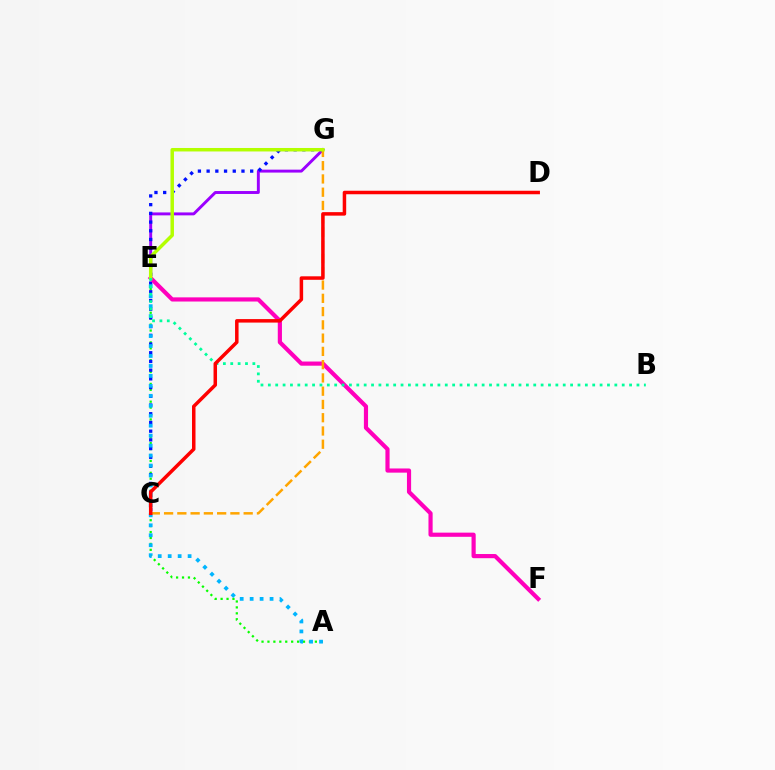{('E', 'G'): [{'color': '#9b00ff', 'line_style': 'solid', 'thickness': 2.11}, {'color': '#b3ff00', 'line_style': 'solid', 'thickness': 2.5}], ('A', 'E'): [{'color': '#08ff00', 'line_style': 'dotted', 'thickness': 1.61}, {'color': '#00b5ff', 'line_style': 'dotted', 'thickness': 2.71}], ('C', 'G'): [{'color': '#0010ff', 'line_style': 'dotted', 'thickness': 2.37}, {'color': '#ffa500', 'line_style': 'dashed', 'thickness': 1.8}], ('E', 'F'): [{'color': '#ff00bd', 'line_style': 'solid', 'thickness': 3.0}], ('B', 'E'): [{'color': '#00ff9d', 'line_style': 'dotted', 'thickness': 2.0}], ('C', 'D'): [{'color': '#ff0000', 'line_style': 'solid', 'thickness': 2.52}]}